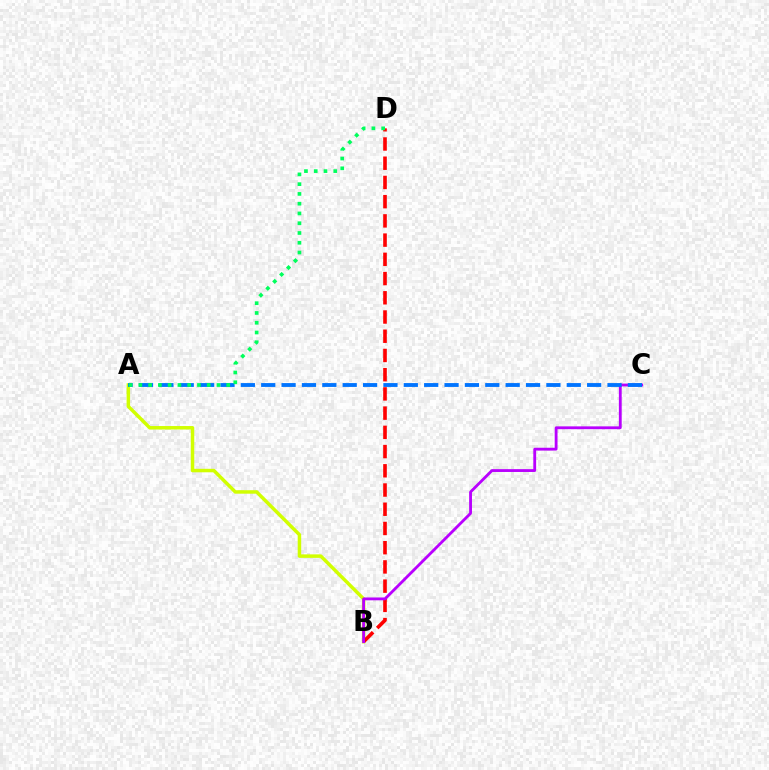{('A', 'B'): [{'color': '#d1ff00', 'line_style': 'solid', 'thickness': 2.51}], ('B', 'D'): [{'color': '#ff0000', 'line_style': 'dashed', 'thickness': 2.61}], ('B', 'C'): [{'color': '#b900ff', 'line_style': 'solid', 'thickness': 2.04}], ('A', 'C'): [{'color': '#0074ff', 'line_style': 'dashed', 'thickness': 2.77}], ('A', 'D'): [{'color': '#00ff5c', 'line_style': 'dotted', 'thickness': 2.65}]}